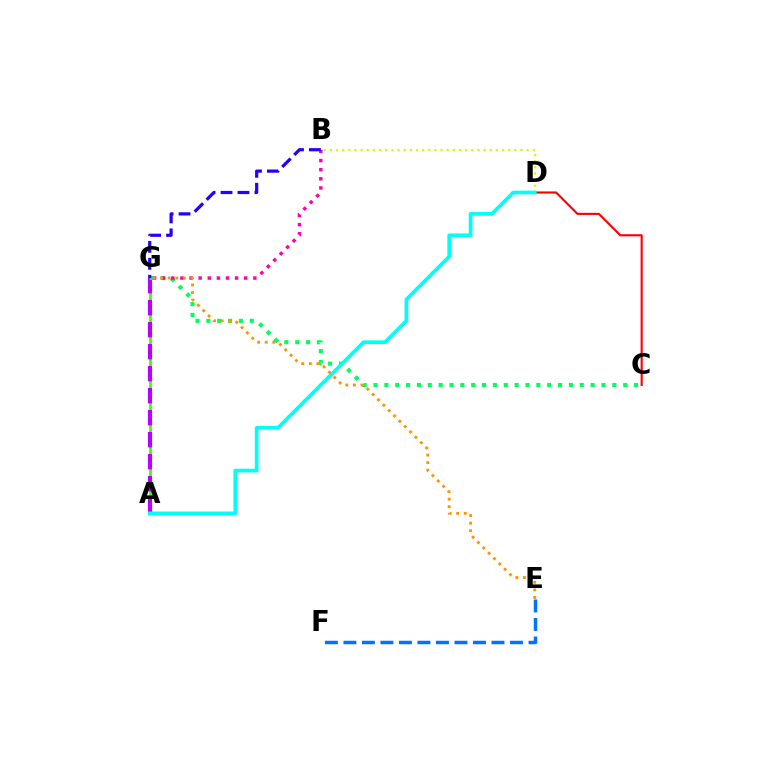{('A', 'G'): [{'color': '#3dff00', 'line_style': 'solid', 'thickness': 1.98}, {'color': '#b900ff', 'line_style': 'dashed', 'thickness': 2.99}], ('C', 'D'): [{'color': '#ff0000', 'line_style': 'solid', 'thickness': 1.52}], ('B', 'D'): [{'color': '#d1ff00', 'line_style': 'dotted', 'thickness': 1.67}], ('C', 'G'): [{'color': '#00ff5c', 'line_style': 'dotted', 'thickness': 2.95}], ('B', 'G'): [{'color': '#ff00ac', 'line_style': 'dotted', 'thickness': 2.48}, {'color': '#2500ff', 'line_style': 'dashed', 'thickness': 2.3}], ('E', 'F'): [{'color': '#0074ff', 'line_style': 'dashed', 'thickness': 2.51}], ('A', 'D'): [{'color': '#00fff6', 'line_style': 'solid', 'thickness': 2.67}], ('E', 'G'): [{'color': '#ff9400', 'line_style': 'dotted', 'thickness': 2.05}]}